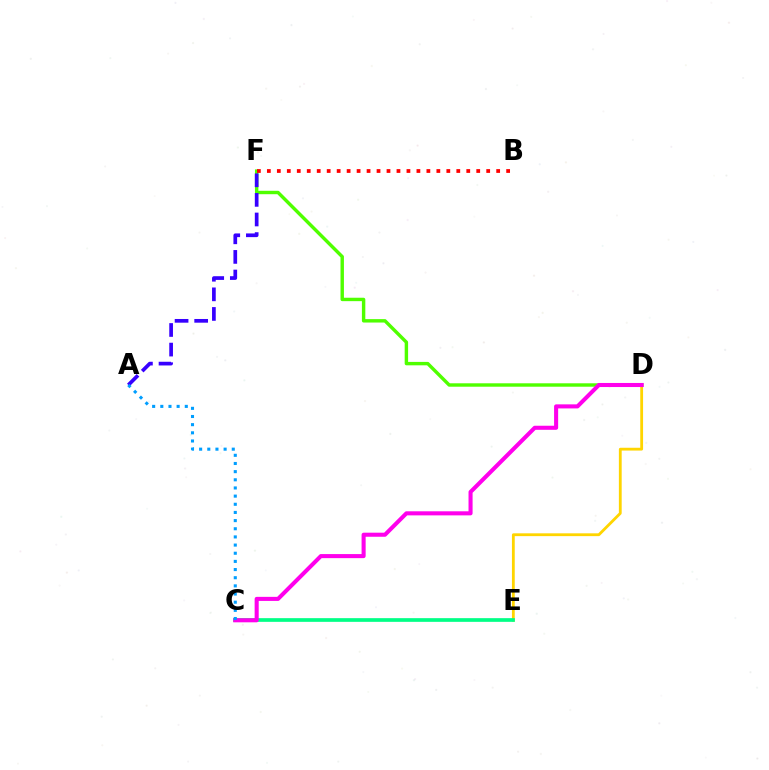{('D', 'F'): [{'color': '#4fff00', 'line_style': 'solid', 'thickness': 2.46}], ('A', 'F'): [{'color': '#3700ff', 'line_style': 'dashed', 'thickness': 2.66}], ('B', 'F'): [{'color': '#ff0000', 'line_style': 'dotted', 'thickness': 2.71}], ('D', 'E'): [{'color': '#ffd500', 'line_style': 'solid', 'thickness': 2.02}], ('C', 'E'): [{'color': '#00ff86', 'line_style': 'solid', 'thickness': 2.66}], ('C', 'D'): [{'color': '#ff00ed', 'line_style': 'solid', 'thickness': 2.93}], ('A', 'C'): [{'color': '#009eff', 'line_style': 'dotted', 'thickness': 2.22}]}